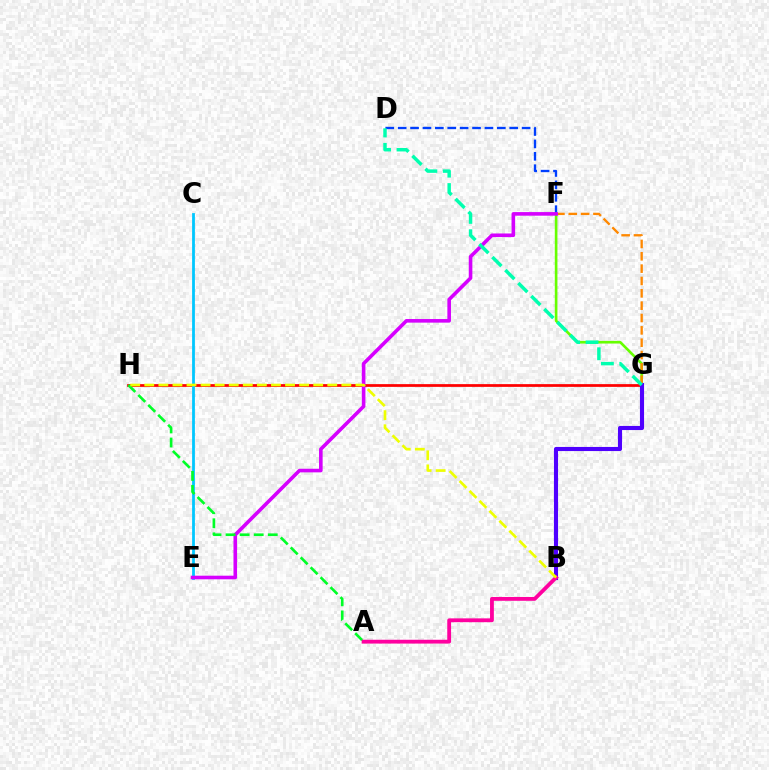{('F', 'G'): [{'color': '#66ff00', 'line_style': 'solid', 'thickness': 1.9}, {'color': '#ff8800', 'line_style': 'dashed', 'thickness': 1.68}], ('G', 'H'): [{'color': '#ff0000', 'line_style': 'solid', 'thickness': 1.98}], ('D', 'F'): [{'color': '#003fff', 'line_style': 'dashed', 'thickness': 1.68}], ('C', 'E'): [{'color': '#00c7ff', 'line_style': 'solid', 'thickness': 2.0}], ('B', 'G'): [{'color': '#4f00ff', 'line_style': 'solid', 'thickness': 2.96}], ('E', 'F'): [{'color': '#d600ff', 'line_style': 'solid', 'thickness': 2.59}], ('A', 'H'): [{'color': '#00ff27', 'line_style': 'dashed', 'thickness': 1.91}], ('A', 'B'): [{'color': '#ff00a0', 'line_style': 'solid', 'thickness': 2.75}], ('D', 'G'): [{'color': '#00ffaf', 'line_style': 'dashed', 'thickness': 2.49}], ('B', 'H'): [{'color': '#eeff00', 'line_style': 'dashed', 'thickness': 1.91}]}